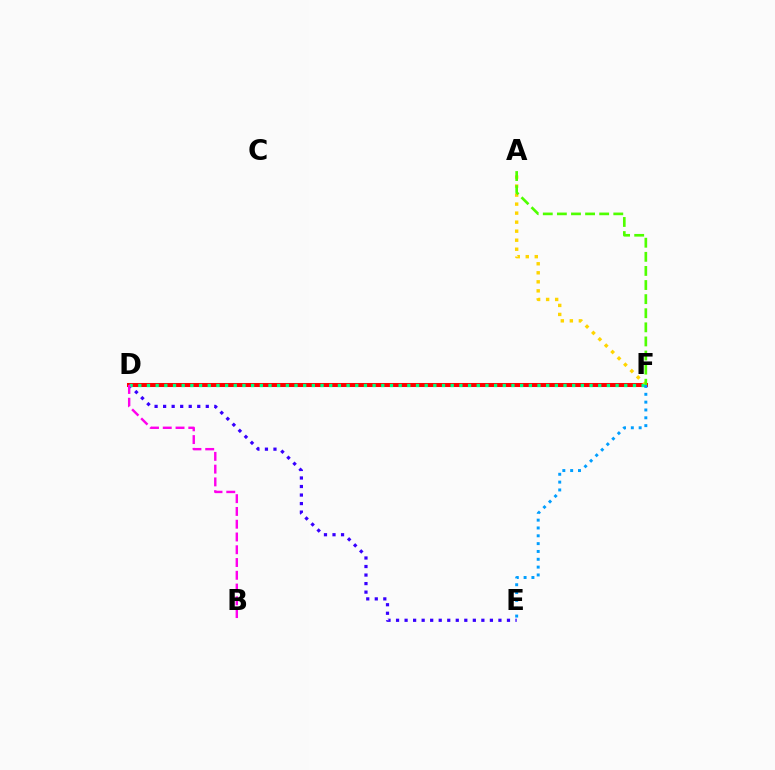{('D', 'F'): [{'color': '#ff0000', 'line_style': 'solid', 'thickness': 2.9}, {'color': '#00ff86', 'line_style': 'dotted', 'thickness': 2.36}], ('D', 'E'): [{'color': '#3700ff', 'line_style': 'dotted', 'thickness': 2.32}], ('A', 'F'): [{'color': '#ffd500', 'line_style': 'dotted', 'thickness': 2.45}, {'color': '#4fff00', 'line_style': 'dashed', 'thickness': 1.92}], ('E', 'F'): [{'color': '#009eff', 'line_style': 'dotted', 'thickness': 2.13}], ('B', 'D'): [{'color': '#ff00ed', 'line_style': 'dashed', 'thickness': 1.73}]}